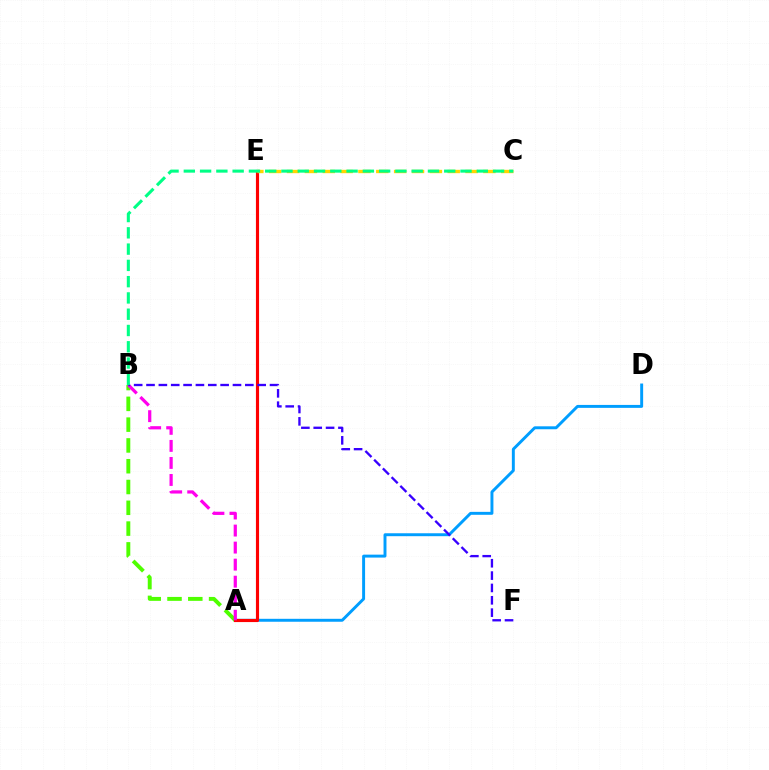{('A', 'D'): [{'color': '#009eff', 'line_style': 'solid', 'thickness': 2.11}], ('A', 'B'): [{'color': '#4fff00', 'line_style': 'dashed', 'thickness': 2.82}, {'color': '#ff00ed', 'line_style': 'dashed', 'thickness': 2.31}], ('A', 'E'): [{'color': '#ff0000', 'line_style': 'solid', 'thickness': 2.26}], ('B', 'F'): [{'color': '#3700ff', 'line_style': 'dashed', 'thickness': 1.68}], ('C', 'E'): [{'color': '#ffd500', 'line_style': 'dashed', 'thickness': 2.43}], ('B', 'C'): [{'color': '#00ff86', 'line_style': 'dashed', 'thickness': 2.21}]}